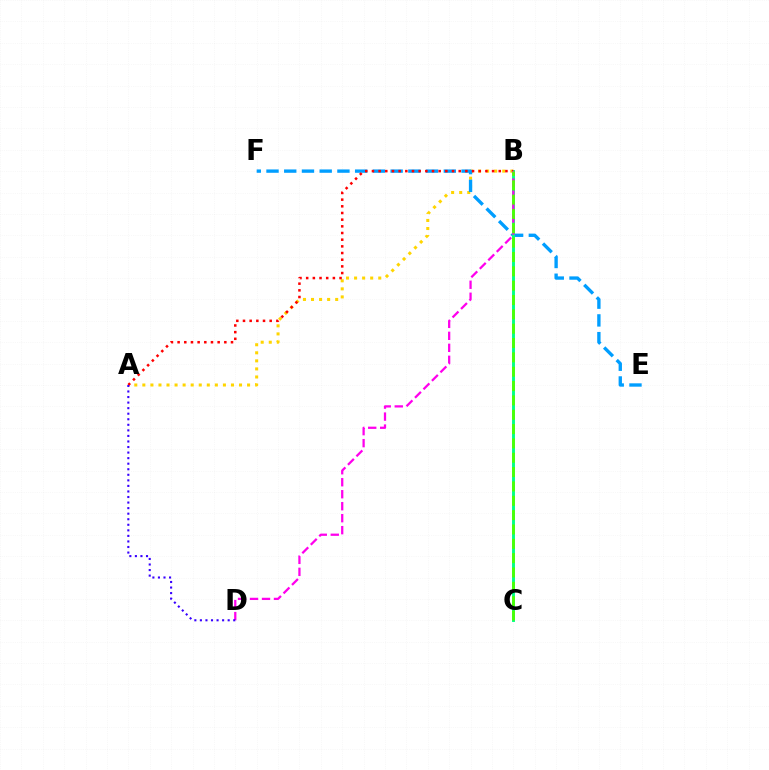{('A', 'B'): [{'color': '#ffd500', 'line_style': 'dotted', 'thickness': 2.19}, {'color': '#ff0000', 'line_style': 'dotted', 'thickness': 1.81}], ('E', 'F'): [{'color': '#009eff', 'line_style': 'dashed', 'thickness': 2.41}], ('B', 'C'): [{'color': '#00ff86', 'line_style': 'solid', 'thickness': 2.09}, {'color': '#4fff00', 'line_style': 'dashed', 'thickness': 1.95}], ('B', 'D'): [{'color': '#ff00ed', 'line_style': 'dashed', 'thickness': 1.63}], ('A', 'D'): [{'color': '#3700ff', 'line_style': 'dotted', 'thickness': 1.51}]}